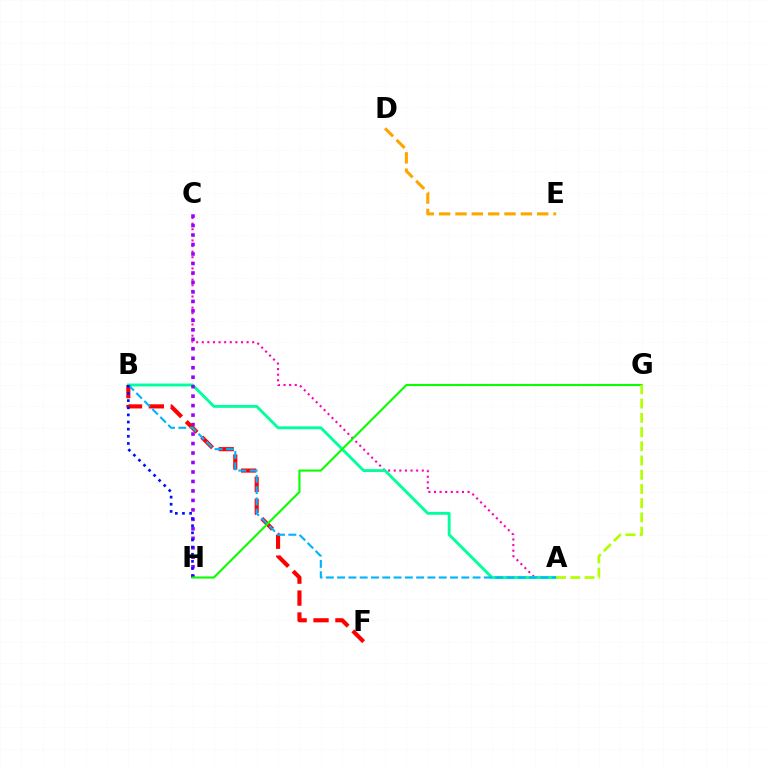{('A', 'C'): [{'color': '#ff00bd', 'line_style': 'dotted', 'thickness': 1.52}], ('A', 'B'): [{'color': '#00ff9d', 'line_style': 'solid', 'thickness': 2.07}, {'color': '#00b5ff', 'line_style': 'dashed', 'thickness': 1.53}], ('C', 'H'): [{'color': '#9b00ff', 'line_style': 'dotted', 'thickness': 2.57}], ('B', 'F'): [{'color': '#ff0000', 'line_style': 'dashed', 'thickness': 2.97}], ('B', 'H'): [{'color': '#0010ff', 'line_style': 'dotted', 'thickness': 1.94}], ('G', 'H'): [{'color': '#08ff00', 'line_style': 'solid', 'thickness': 1.51}], ('D', 'E'): [{'color': '#ffa500', 'line_style': 'dashed', 'thickness': 2.22}], ('A', 'G'): [{'color': '#b3ff00', 'line_style': 'dashed', 'thickness': 1.93}]}